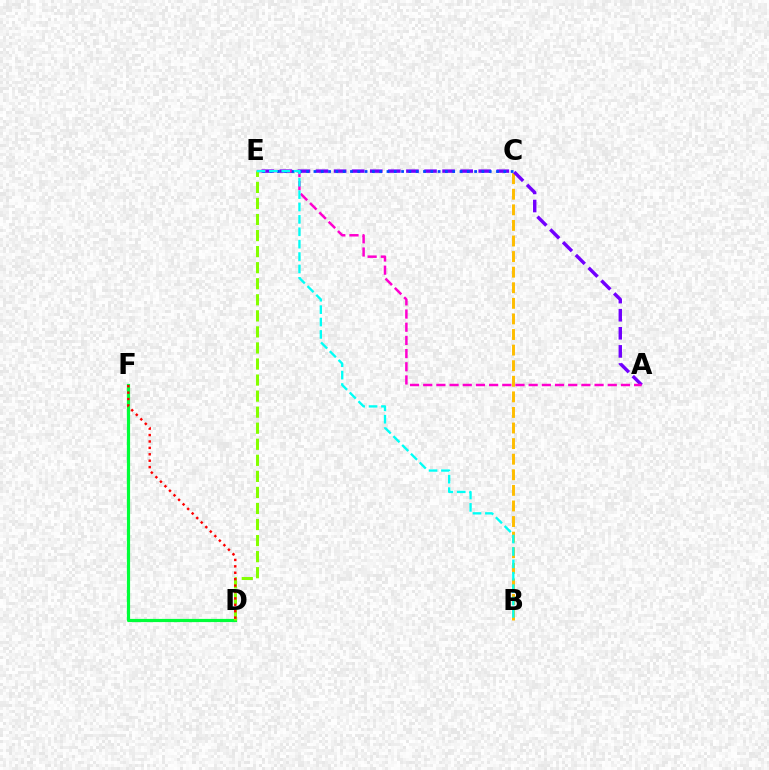{('B', 'C'): [{'color': '#ffbd00', 'line_style': 'dashed', 'thickness': 2.12}], ('A', 'E'): [{'color': '#7200ff', 'line_style': 'dashed', 'thickness': 2.46}, {'color': '#ff00cf', 'line_style': 'dashed', 'thickness': 1.79}], ('D', 'F'): [{'color': '#00ff39', 'line_style': 'solid', 'thickness': 2.3}, {'color': '#ff0000', 'line_style': 'dotted', 'thickness': 1.74}], ('C', 'E'): [{'color': '#004bff', 'line_style': 'dotted', 'thickness': 1.98}], ('D', 'E'): [{'color': '#84ff00', 'line_style': 'dashed', 'thickness': 2.18}], ('B', 'E'): [{'color': '#00fff6', 'line_style': 'dashed', 'thickness': 1.68}]}